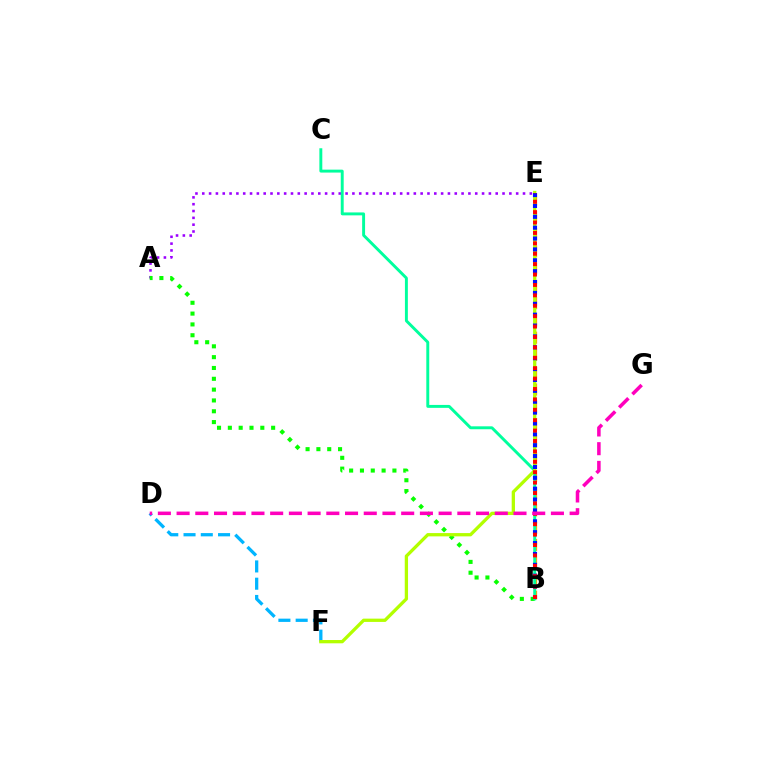{('B', 'E'): [{'color': '#ffa500', 'line_style': 'dashed', 'thickness': 2.35}, {'color': '#0010ff', 'line_style': 'dotted', 'thickness': 2.95}, {'color': '#ff0000', 'line_style': 'dotted', 'thickness': 2.83}], ('A', 'E'): [{'color': '#9b00ff', 'line_style': 'dotted', 'thickness': 1.85}], ('D', 'F'): [{'color': '#00b5ff', 'line_style': 'dashed', 'thickness': 2.35}], ('A', 'B'): [{'color': '#08ff00', 'line_style': 'dotted', 'thickness': 2.94}], ('B', 'C'): [{'color': '#00ff9d', 'line_style': 'solid', 'thickness': 2.11}], ('E', 'F'): [{'color': '#b3ff00', 'line_style': 'solid', 'thickness': 2.37}], ('D', 'G'): [{'color': '#ff00bd', 'line_style': 'dashed', 'thickness': 2.54}]}